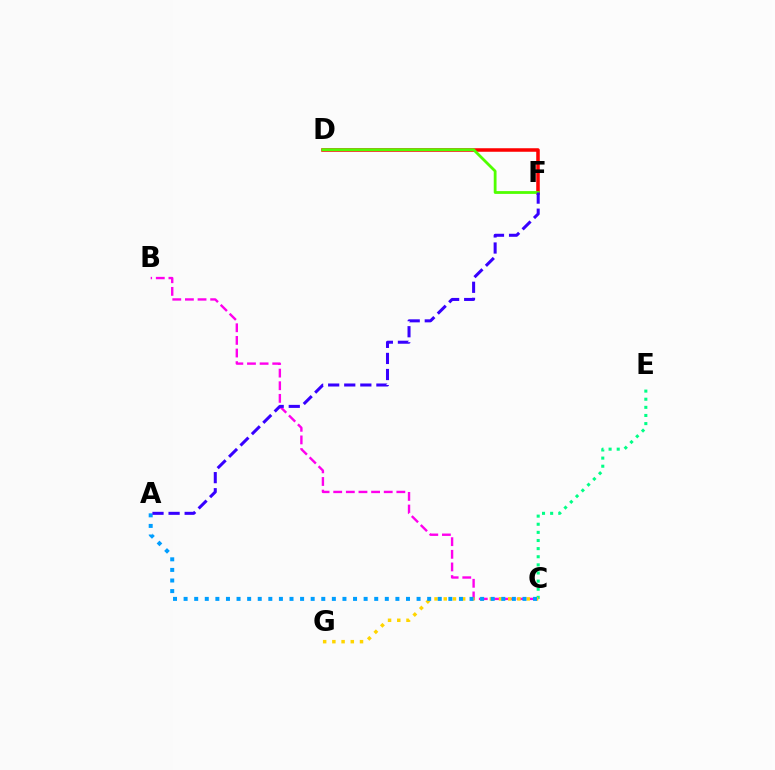{('C', 'E'): [{'color': '#00ff86', 'line_style': 'dotted', 'thickness': 2.21}], ('B', 'C'): [{'color': '#ff00ed', 'line_style': 'dashed', 'thickness': 1.72}], ('D', 'F'): [{'color': '#ff0000', 'line_style': 'solid', 'thickness': 2.53}, {'color': '#4fff00', 'line_style': 'solid', 'thickness': 2.01}], ('C', 'G'): [{'color': '#ffd500', 'line_style': 'dotted', 'thickness': 2.5}], ('A', 'C'): [{'color': '#009eff', 'line_style': 'dotted', 'thickness': 2.88}], ('A', 'F'): [{'color': '#3700ff', 'line_style': 'dashed', 'thickness': 2.18}]}